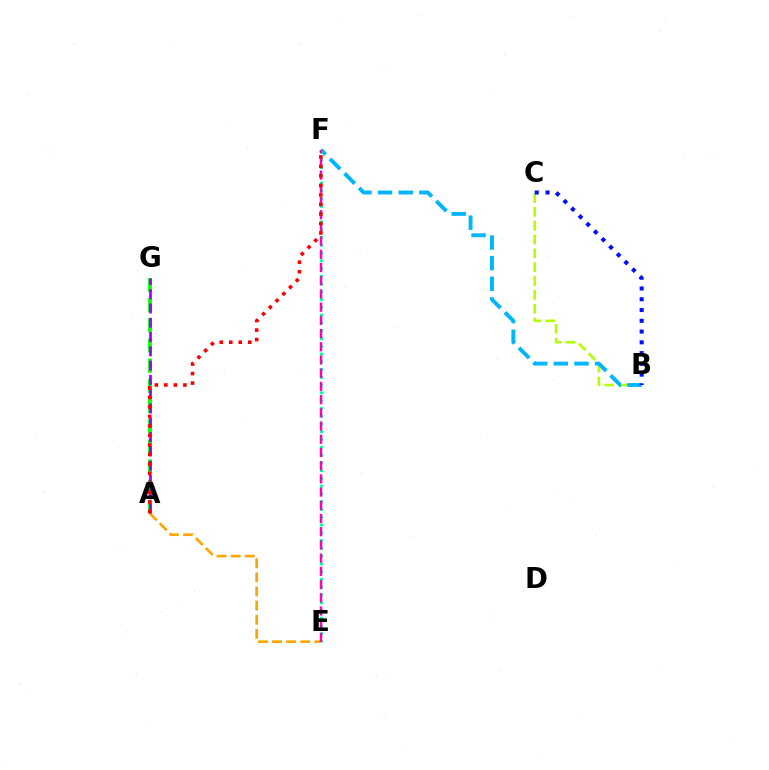{('A', 'E'): [{'color': '#ffa500', 'line_style': 'dashed', 'thickness': 1.92}], ('B', 'C'): [{'color': '#b3ff00', 'line_style': 'dashed', 'thickness': 1.88}, {'color': '#0010ff', 'line_style': 'dotted', 'thickness': 2.93}], ('A', 'G'): [{'color': '#08ff00', 'line_style': 'dashed', 'thickness': 2.74}, {'color': '#9b00ff', 'line_style': 'dashed', 'thickness': 1.94}], ('B', 'F'): [{'color': '#00b5ff', 'line_style': 'dashed', 'thickness': 2.8}], ('E', 'F'): [{'color': '#00ff9d', 'line_style': 'dotted', 'thickness': 2.11}, {'color': '#ff00bd', 'line_style': 'dashed', 'thickness': 1.79}], ('A', 'F'): [{'color': '#ff0000', 'line_style': 'dotted', 'thickness': 2.58}]}